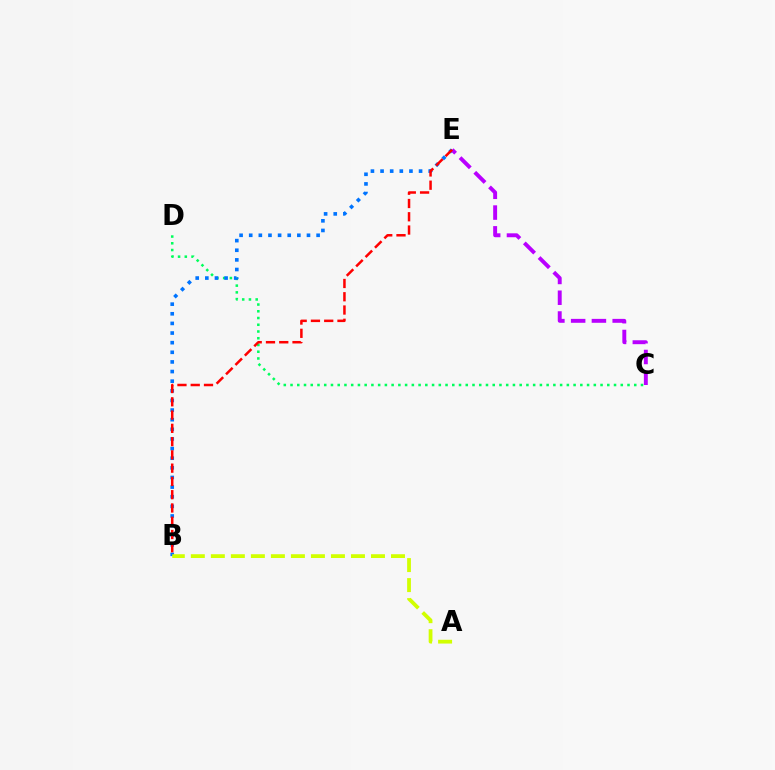{('C', 'D'): [{'color': '#00ff5c', 'line_style': 'dotted', 'thickness': 1.83}], ('B', 'E'): [{'color': '#0074ff', 'line_style': 'dotted', 'thickness': 2.62}, {'color': '#ff0000', 'line_style': 'dashed', 'thickness': 1.8}], ('A', 'B'): [{'color': '#d1ff00', 'line_style': 'dashed', 'thickness': 2.72}], ('C', 'E'): [{'color': '#b900ff', 'line_style': 'dashed', 'thickness': 2.82}]}